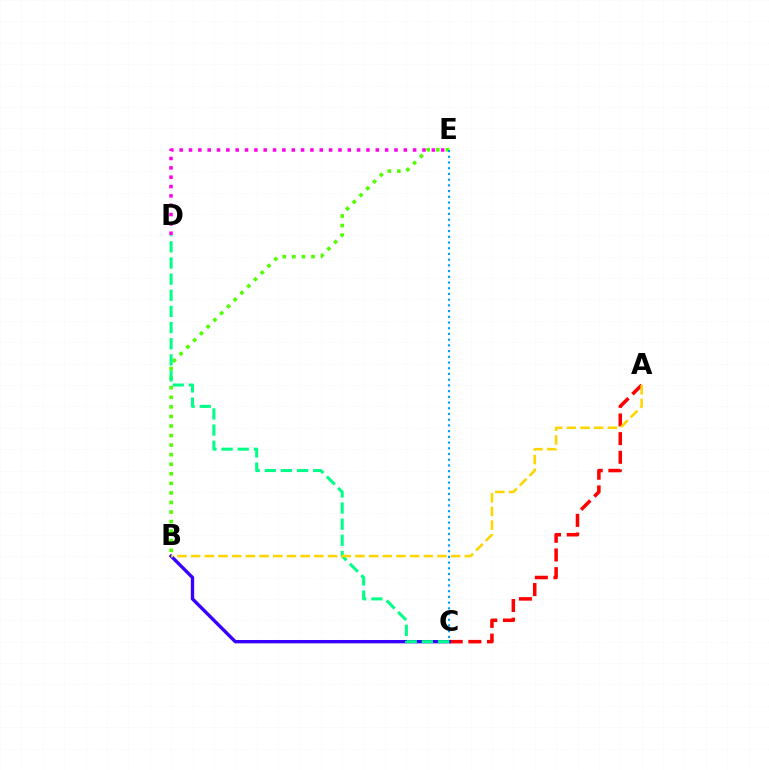{('A', 'C'): [{'color': '#ff0000', 'line_style': 'dashed', 'thickness': 2.54}], ('B', 'E'): [{'color': '#4fff00', 'line_style': 'dotted', 'thickness': 2.6}], ('B', 'C'): [{'color': '#3700ff', 'line_style': 'solid', 'thickness': 2.41}], ('D', 'E'): [{'color': '#ff00ed', 'line_style': 'dotted', 'thickness': 2.54}], ('C', 'E'): [{'color': '#009eff', 'line_style': 'dotted', 'thickness': 1.55}], ('C', 'D'): [{'color': '#00ff86', 'line_style': 'dashed', 'thickness': 2.19}], ('A', 'B'): [{'color': '#ffd500', 'line_style': 'dashed', 'thickness': 1.86}]}